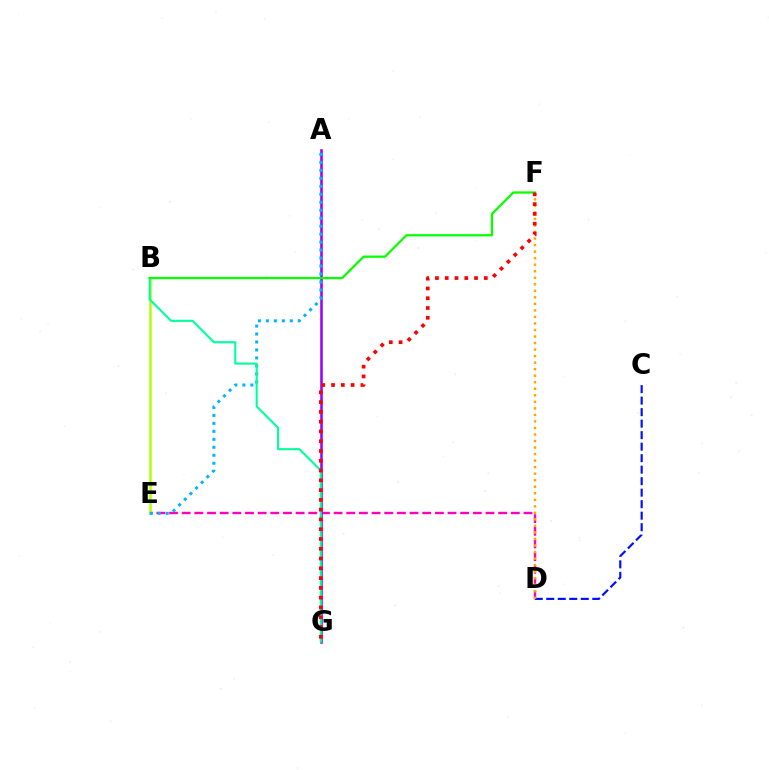{('C', 'D'): [{'color': '#0010ff', 'line_style': 'dashed', 'thickness': 1.56}], ('D', 'E'): [{'color': '#ff00bd', 'line_style': 'dashed', 'thickness': 1.72}], ('A', 'G'): [{'color': '#9b00ff', 'line_style': 'solid', 'thickness': 1.84}], ('D', 'F'): [{'color': '#ffa500', 'line_style': 'dotted', 'thickness': 1.77}], ('B', 'E'): [{'color': '#b3ff00', 'line_style': 'solid', 'thickness': 1.82}], ('A', 'E'): [{'color': '#00b5ff', 'line_style': 'dotted', 'thickness': 2.17}], ('B', 'G'): [{'color': '#00ff9d', 'line_style': 'solid', 'thickness': 1.51}], ('B', 'F'): [{'color': '#08ff00', 'line_style': 'solid', 'thickness': 1.63}], ('F', 'G'): [{'color': '#ff0000', 'line_style': 'dotted', 'thickness': 2.66}]}